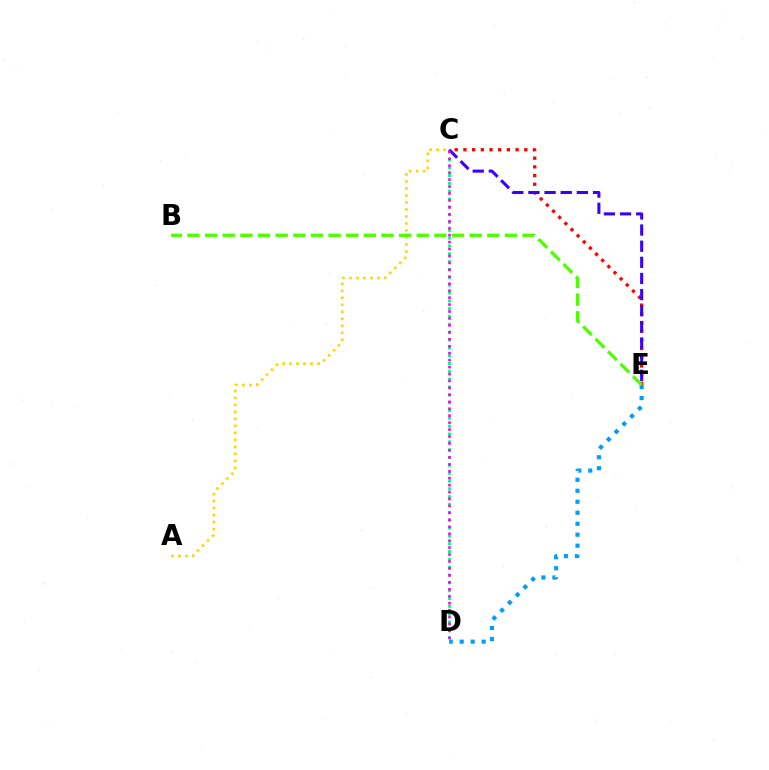{('D', 'E'): [{'color': '#009eff', 'line_style': 'dotted', 'thickness': 2.98}], ('C', 'E'): [{'color': '#ff0000', 'line_style': 'dotted', 'thickness': 2.36}, {'color': '#3700ff', 'line_style': 'dashed', 'thickness': 2.19}], ('C', 'D'): [{'color': '#00ff86', 'line_style': 'dotted', 'thickness': 2.13}, {'color': '#ff00ed', 'line_style': 'dotted', 'thickness': 1.89}], ('A', 'C'): [{'color': '#ffd500', 'line_style': 'dotted', 'thickness': 1.9}], ('B', 'E'): [{'color': '#4fff00', 'line_style': 'dashed', 'thickness': 2.4}]}